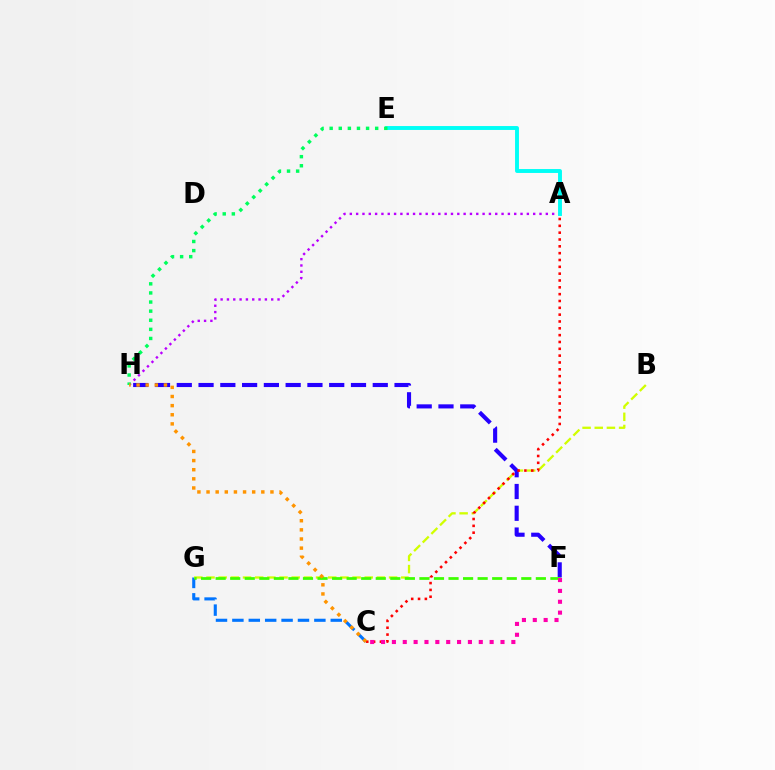{('C', 'G'): [{'color': '#0074ff', 'line_style': 'dashed', 'thickness': 2.23}], ('B', 'G'): [{'color': '#d1ff00', 'line_style': 'dashed', 'thickness': 1.65}], ('F', 'H'): [{'color': '#2500ff', 'line_style': 'dashed', 'thickness': 2.96}], ('A', 'H'): [{'color': '#b900ff', 'line_style': 'dotted', 'thickness': 1.72}], ('A', 'E'): [{'color': '#00fff6', 'line_style': 'solid', 'thickness': 2.81}], ('E', 'H'): [{'color': '#00ff5c', 'line_style': 'dotted', 'thickness': 2.47}], ('A', 'C'): [{'color': '#ff0000', 'line_style': 'dotted', 'thickness': 1.86}], ('F', 'G'): [{'color': '#3dff00', 'line_style': 'dashed', 'thickness': 1.98}], ('C', 'H'): [{'color': '#ff9400', 'line_style': 'dotted', 'thickness': 2.48}], ('C', 'F'): [{'color': '#ff00ac', 'line_style': 'dotted', 'thickness': 2.95}]}